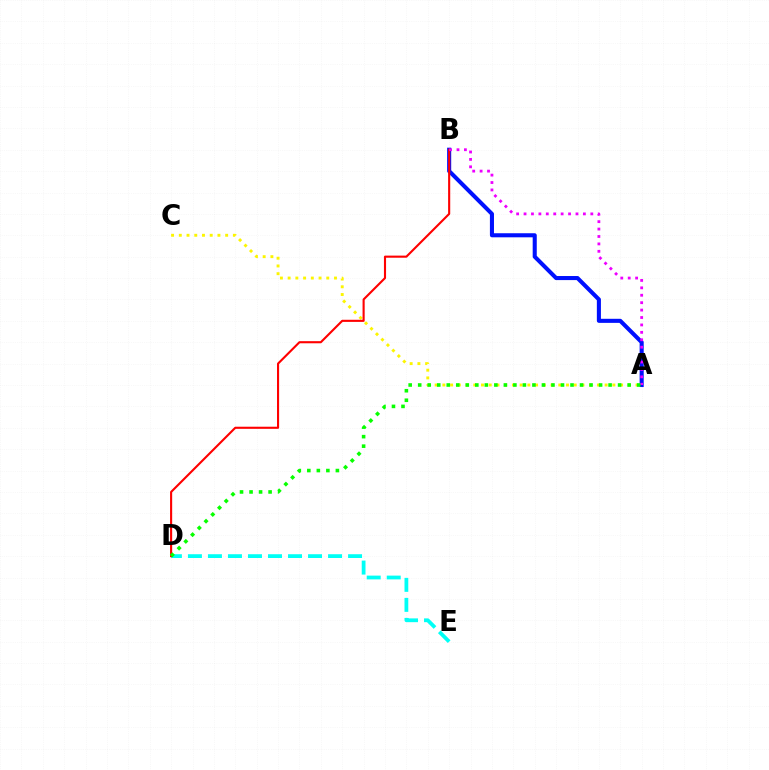{('A', 'C'): [{'color': '#fcf500', 'line_style': 'dotted', 'thickness': 2.1}], ('A', 'B'): [{'color': '#0010ff', 'line_style': 'solid', 'thickness': 2.93}, {'color': '#ee00ff', 'line_style': 'dotted', 'thickness': 2.02}], ('D', 'E'): [{'color': '#00fff6', 'line_style': 'dashed', 'thickness': 2.72}], ('B', 'D'): [{'color': '#ff0000', 'line_style': 'solid', 'thickness': 1.52}], ('A', 'D'): [{'color': '#08ff00', 'line_style': 'dotted', 'thickness': 2.59}]}